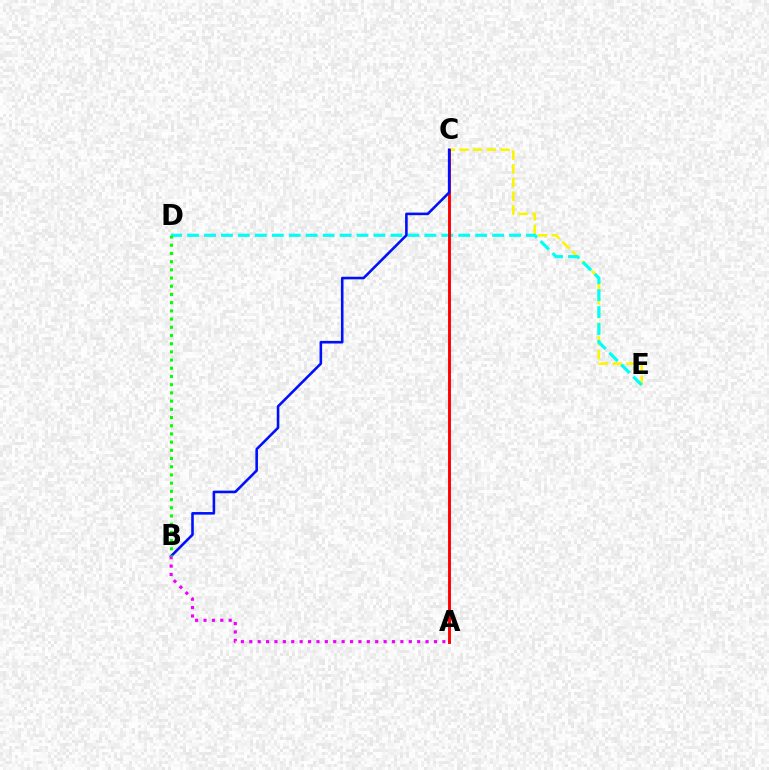{('C', 'E'): [{'color': '#fcf500', 'line_style': 'dashed', 'thickness': 1.86}], ('D', 'E'): [{'color': '#00fff6', 'line_style': 'dashed', 'thickness': 2.3}], ('A', 'C'): [{'color': '#ff0000', 'line_style': 'solid', 'thickness': 2.09}], ('B', 'C'): [{'color': '#0010ff', 'line_style': 'solid', 'thickness': 1.87}], ('A', 'B'): [{'color': '#ee00ff', 'line_style': 'dotted', 'thickness': 2.28}], ('B', 'D'): [{'color': '#08ff00', 'line_style': 'dotted', 'thickness': 2.23}]}